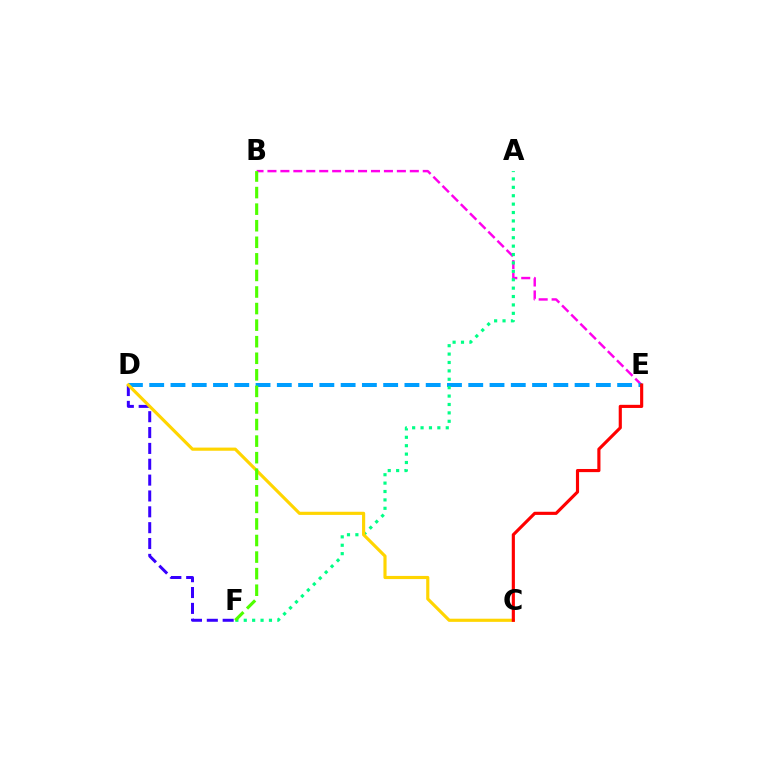{('D', 'F'): [{'color': '#3700ff', 'line_style': 'dashed', 'thickness': 2.15}], ('B', 'E'): [{'color': '#ff00ed', 'line_style': 'dashed', 'thickness': 1.76}], ('D', 'E'): [{'color': '#009eff', 'line_style': 'dashed', 'thickness': 2.89}], ('A', 'F'): [{'color': '#00ff86', 'line_style': 'dotted', 'thickness': 2.28}], ('C', 'D'): [{'color': '#ffd500', 'line_style': 'solid', 'thickness': 2.27}], ('C', 'E'): [{'color': '#ff0000', 'line_style': 'solid', 'thickness': 2.26}], ('B', 'F'): [{'color': '#4fff00', 'line_style': 'dashed', 'thickness': 2.25}]}